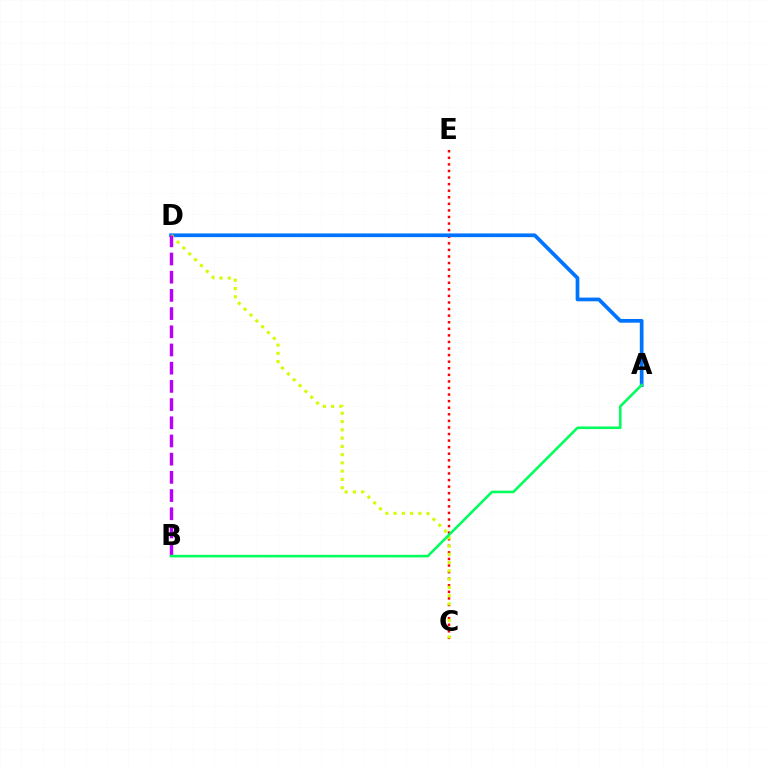{('C', 'E'): [{'color': '#ff0000', 'line_style': 'dotted', 'thickness': 1.79}], ('A', 'D'): [{'color': '#0074ff', 'line_style': 'solid', 'thickness': 2.68}], ('C', 'D'): [{'color': '#d1ff00', 'line_style': 'dotted', 'thickness': 2.24}], ('B', 'D'): [{'color': '#b900ff', 'line_style': 'dashed', 'thickness': 2.47}], ('A', 'B'): [{'color': '#00ff5c', 'line_style': 'solid', 'thickness': 1.85}]}